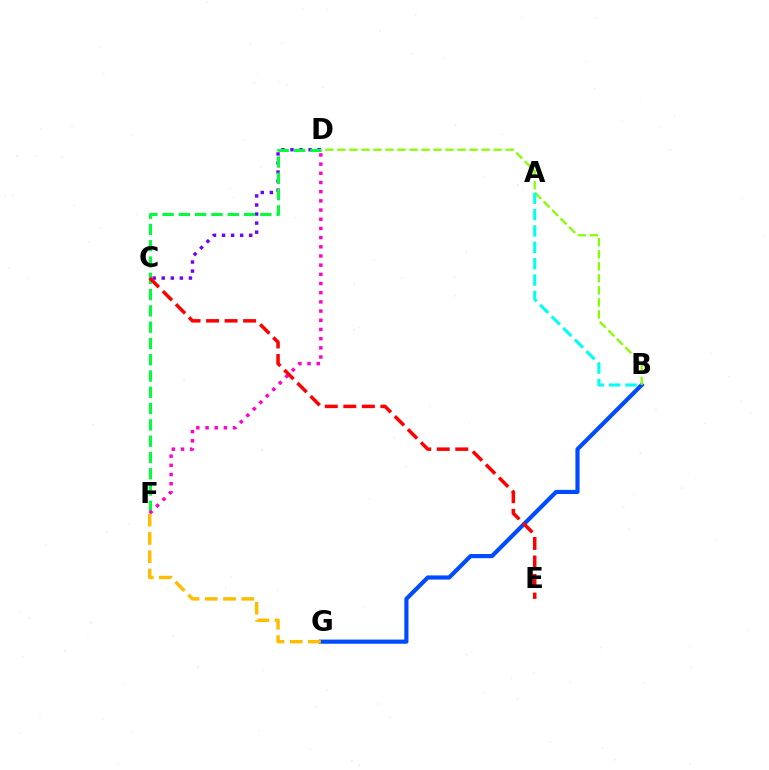{('B', 'G'): [{'color': '#004bff', 'line_style': 'solid', 'thickness': 2.99}], ('C', 'D'): [{'color': '#7200ff', 'line_style': 'dotted', 'thickness': 2.46}], ('D', 'F'): [{'color': '#00ff39', 'line_style': 'dashed', 'thickness': 2.21}, {'color': '#ff00cf', 'line_style': 'dotted', 'thickness': 2.5}], ('B', 'D'): [{'color': '#84ff00', 'line_style': 'dashed', 'thickness': 1.63}], ('A', 'B'): [{'color': '#00fff6', 'line_style': 'dashed', 'thickness': 2.22}], ('F', 'G'): [{'color': '#ffbd00', 'line_style': 'dashed', 'thickness': 2.48}], ('C', 'E'): [{'color': '#ff0000', 'line_style': 'dashed', 'thickness': 2.52}]}